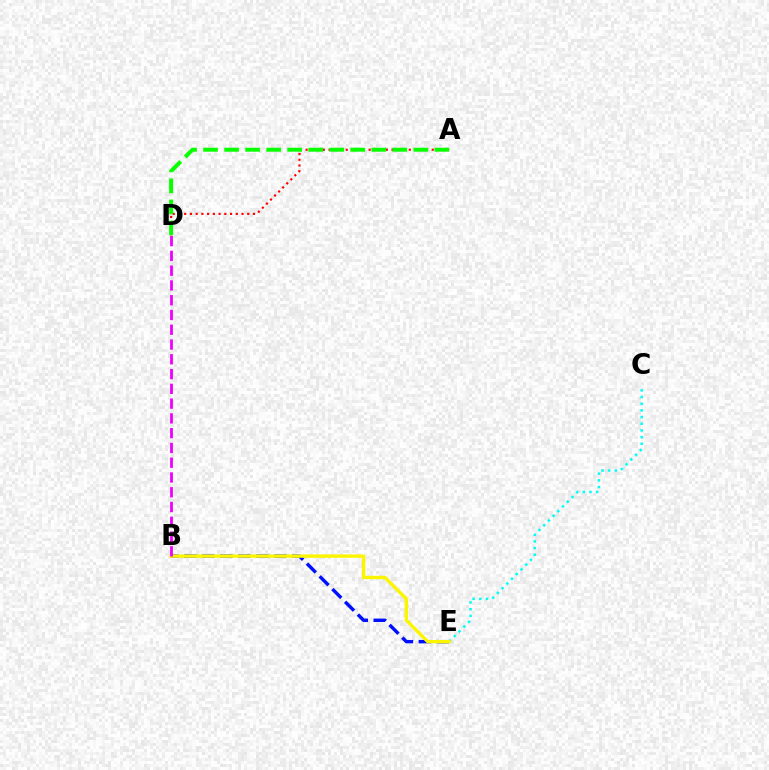{('B', 'E'): [{'color': '#0010ff', 'line_style': 'dashed', 'thickness': 2.45}, {'color': '#fcf500', 'line_style': 'solid', 'thickness': 2.44}], ('C', 'E'): [{'color': '#00fff6', 'line_style': 'dotted', 'thickness': 1.81}], ('B', 'D'): [{'color': '#ee00ff', 'line_style': 'dashed', 'thickness': 2.01}], ('A', 'D'): [{'color': '#ff0000', 'line_style': 'dotted', 'thickness': 1.56}, {'color': '#08ff00', 'line_style': 'dashed', 'thickness': 2.86}]}